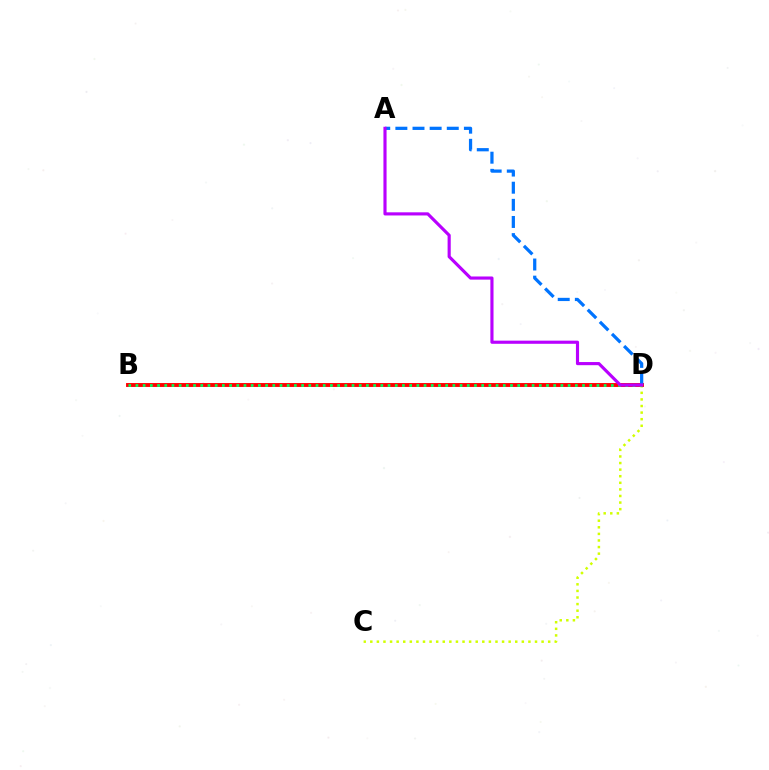{('C', 'D'): [{'color': '#d1ff00', 'line_style': 'dotted', 'thickness': 1.79}], ('B', 'D'): [{'color': '#ff0000', 'line_style': 'solid', 'thickness': 2.8}, {'color': '#00ff5c', 'line_style': 'dotted', 'thickness': 1.96}], ('A', 'D'): [{'color': '#0074ff', 'line_style': 'dashed', 'thickness': 2.33}, {'color': '#b900ff', 'line_style': 'solid', 'thickness': 2.26}]}